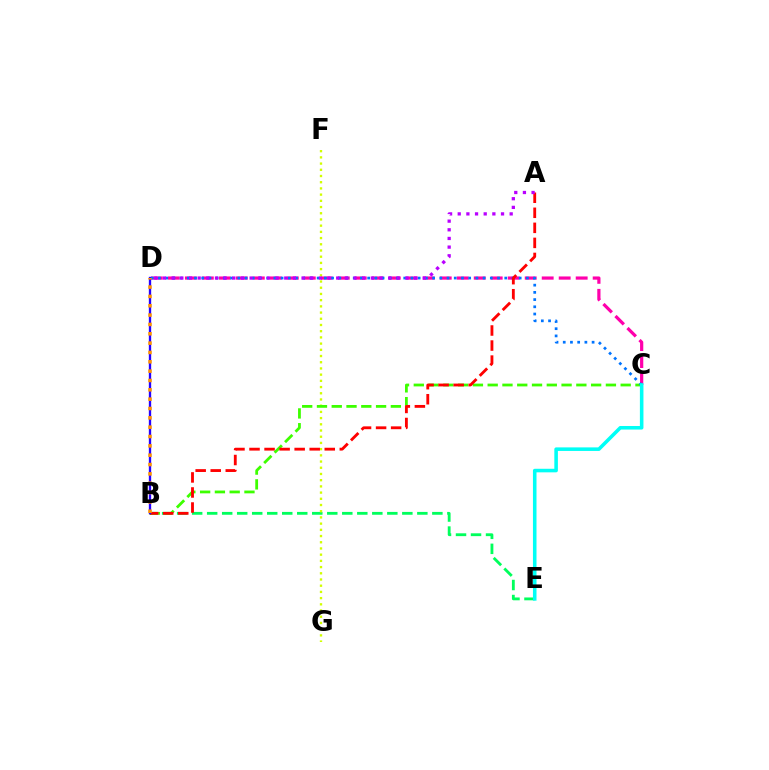{('C', 'D'): [{'color': '#ff00ac', 'line_style': 'dashed', 'thickness': 2.31}, {'color': '#0074ff', 'line_style': 'dotted', 'thickness': 1.96}], ('B', 'E'): [{'color': '#00ff5c', 'line_style': 'dashed', 'thickness': 2.04}], ('F', 'G'): [{'color': '#d1ff00', 'line_style': 'dotted', 'thickness': 1.69}], ('B', 'C'): [{'color': '#3dff00', 'line_style': 'dashed', 'thickness': 2.01}], ('A', 'B'): [{'color': '#ff0000', 'line_style': 'dashed', 'thickness': 2.04}], ('C', 'E'): [{'color': '#00fff6', 'line_style': 'solid', 'thickness': 2.56}], ('A', 'D'): [{'color': '#b900ff', 'line_style': 'dotted', 'thickness': 2.35}], ('B', 'D'): [{'color': '#2500ff', 'line_style': 'solid', 'thickness': 1.68}, {'color': '#ff9400', 'line_style': 'dotted', 'thickness': 2.54}]}